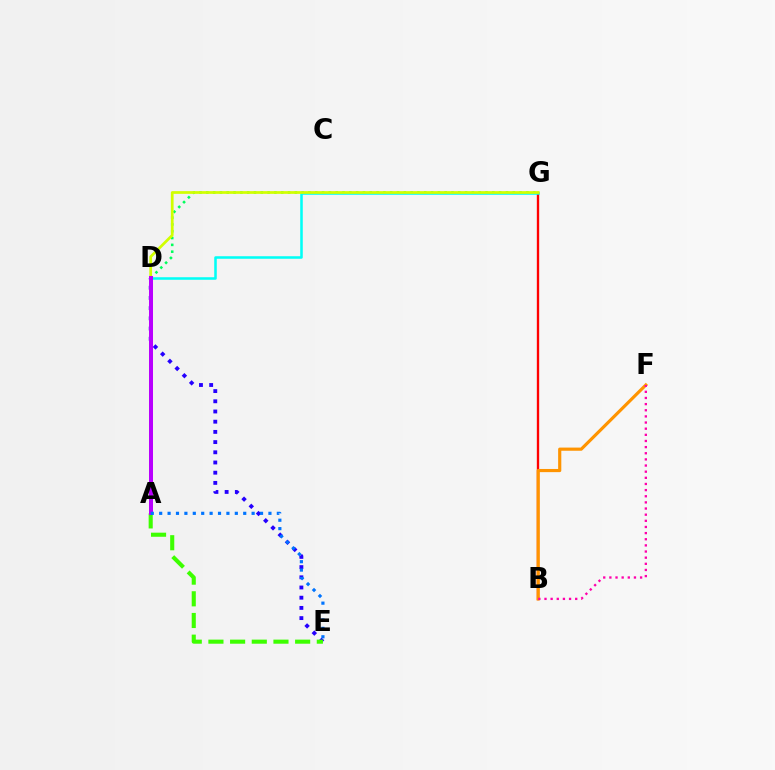{('B', 'G'): [{'color': '#ff0000', 'line_style': 'solid', 'thickness': 1.69}], ('D', 'G'): [{'color': '#00ff5c', 'line_style': 'dotted', 'thickness': 1.85}, {'color': '#00fff6', 'line_style': 'solid', 'thickness': 1.83}, {'color': '#d1ff00', 'line_style': 'solid', 'thickness': 1.97}], ('D', 'E'): [{'color': '#2500ff', 'line_style': 'dotted', 'thickness': 2.77}], ('B', 'F'): [{'color': '#ff9400', 'line_style': 'solid', 'thickness': 2.28}, {'color': '#ff00ac', 'line_style': 'dotted', 'thickness': 1.67}], ('A', 'E'): [{'color': '#3dff00', 'line_style': 'dashed', 'thickness': 2.95}, {'color': '#0074ff', 'line_style': 'dotted', 'thickness': 2.28}], ('A', 'D'): [{'color': '#b900ff', 'line_style': 'solid', 'thickness': 2.87}]}